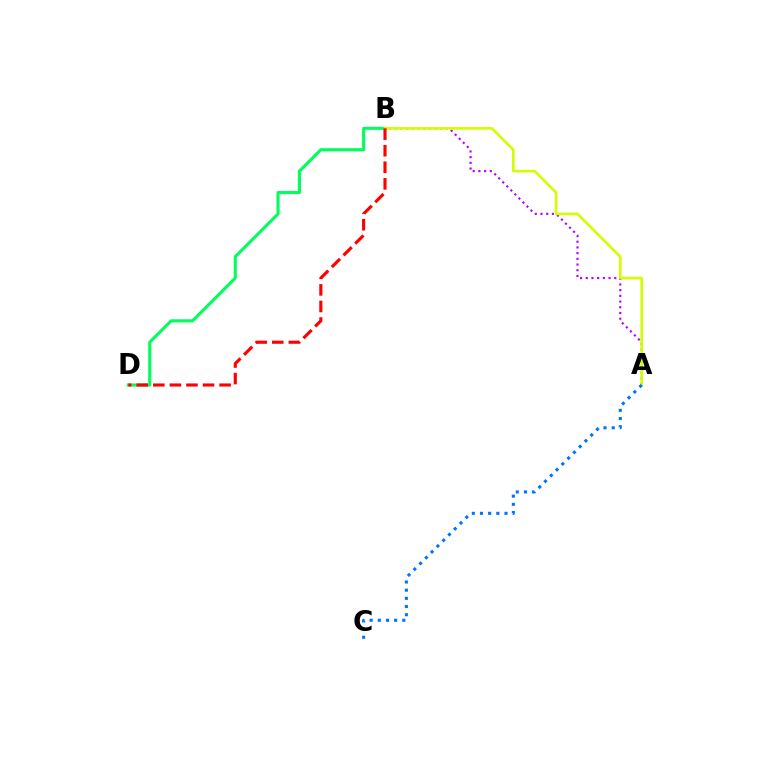{('A', 'B'): [{'color': '#b900ff', 'line_style': 'dotted', 'thickness': 1.55}, {'color': '#d1ff00', 'line_style': 'solid', 'thickness': 1.91}], ('B', 'D'): [{'color': '#00ff5c', 'line_style': 'solid', 'thickness': 2.22}, {'color': '#ff0000', 'line_style': 'dashed', 'thickness': 2.25}], ('A', 'C'): [{'color': '#0074ff', 'line_style': 'dotted', 'thickness': 2.22}]}